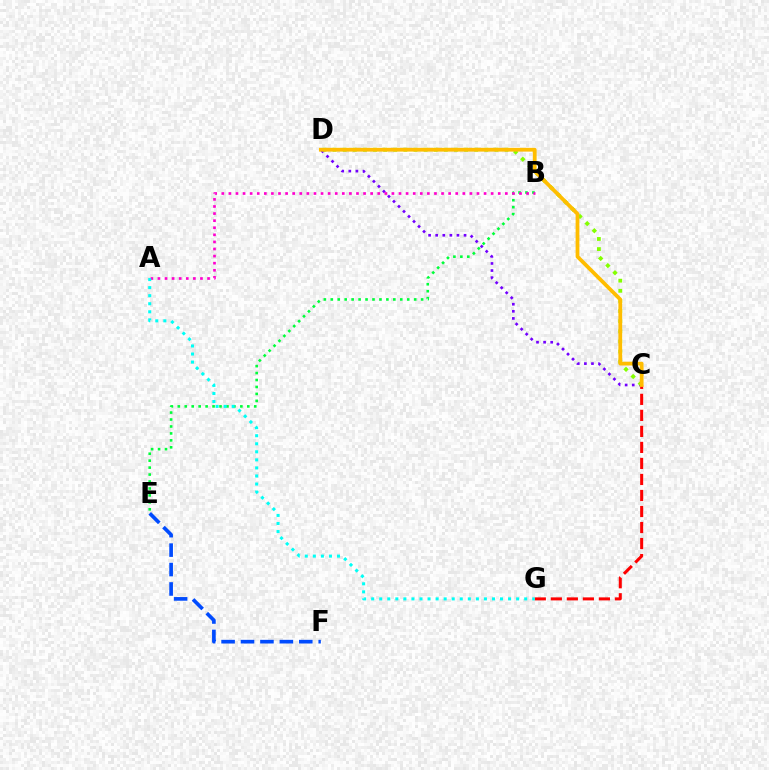{('C', 'D'): [{'color': '#7200ff', 'line_style': 'dotted', 'thickness': 1.93}, {'color': '#84ff00', 'line_style': 'dotted', 'thickness': 2.75}, {'color': '#ffbd00', 'line_style': 'solid', 'thickness': 2.72}], ('C', 'G'): [{'color': '#ff0000', 'line_style': 'dashed', 'thickness': 2.18}], ('E', 'F'): [{'color': '#004bff', 'line_style': 'dashed', 'thickness': 2.64}], ('B', 'E'): [{'color': '#00ff39', 'line_style': 'dotted', 'thickness': 1.89}], ('A', 'B'): [{'color': '#ff00cf', 'line_style': 'dotted', 'thickness': 1.93}], ('A', 'G'): [{'color': '#00fff6', 'line_style': 'dotted', 'thickness': 2.19}]}